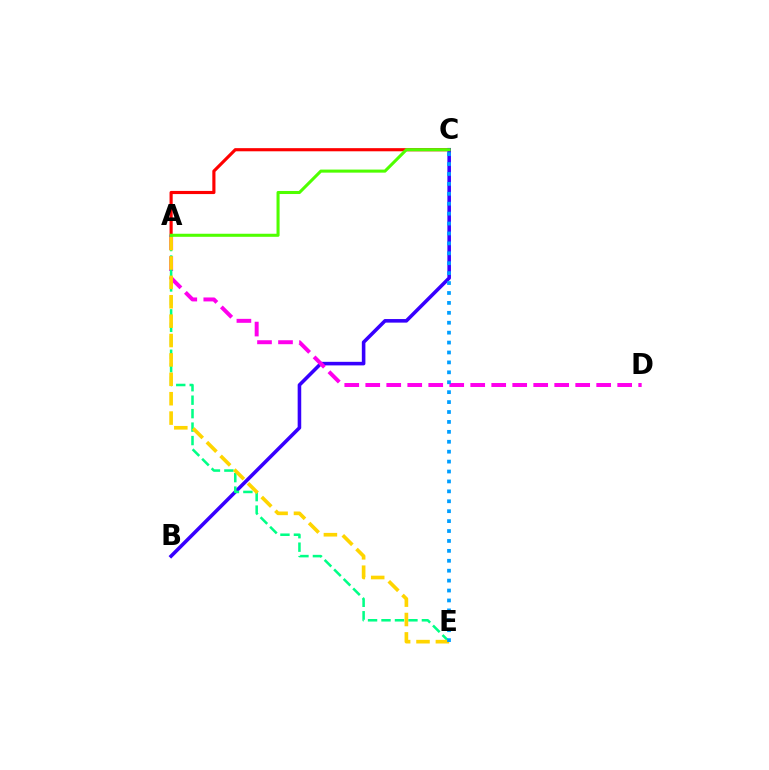{('A', 'C'): [{'color': '#ff0000', 'line_style': 'solid', 'thickness': 2.26}, {'color': '#4fff00', 'line_style': 'solid', 'thickness': 2.2}], ('B', 'C'): [{'color': '#3700ff', 'line_style': 'solid', 'thickness': 2.57}], ('A', 'D'): [{'color': '#ff00ed', 'line_style': 'dashed', 'thickness': 2.85}], ('A', 'E'): [{'color': '#00ff86', 'line_style': 'dashed', 'thickness': 1.83}, {'color': '#ffd500', 'line_style': 'dashed', 'thickness': 2.63}], ('C', 'E'): [{'color': '#009eff', 'line_style': 'dotted', 'thickness': 2.69}]}